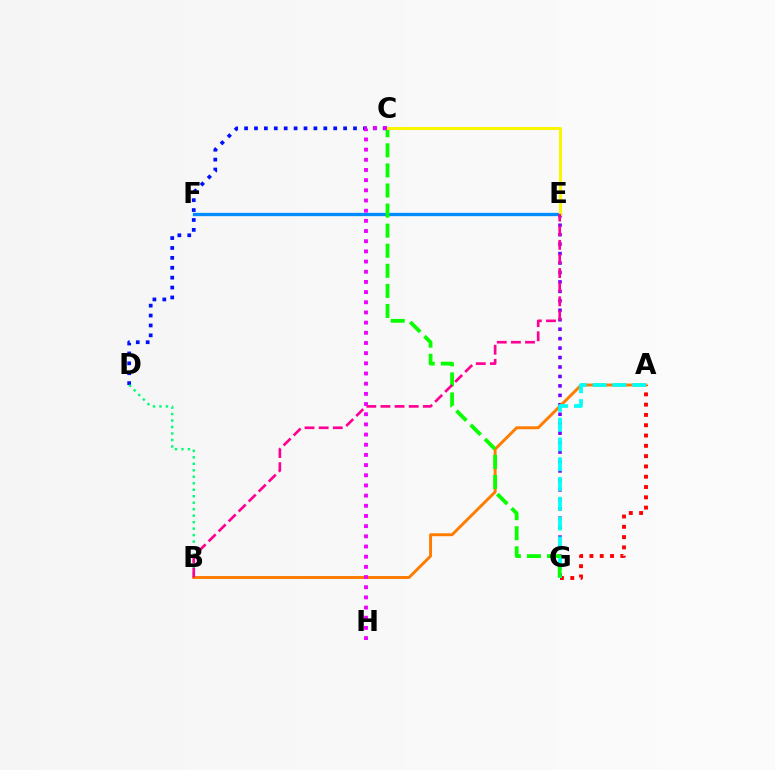{('A', 'G'): [{'color': '#ff0000', 'line_style': 'dotted', 'thickness': 2.8}, {'color': '#00fff6', 'line_style': 'dashed', 'thickness': 2.69}], ('E', 'G'): [{'color': '#7200ff', 'line_style': 'dotted', 'thickness': 2.57}], ('E', 'F'): [{'color': '#84ff00', 'line_style': 'dotted', 'thickness': 2.08}, {'color': '#008cff', 'line_style': 'solid', 'thickness': 2.39}], ('A', 'B'): [{'color': '#ff7c00', 'line_style': 'solid', 'thickness': 2.11}], ('C', 'G'): [{'color': '#08ff00', 'line_style': 'dashed', 'thickness': 2.73}], ('C', 'D'): [{'color': '#0010ff', 'line_style': 'dotted', 'thickness': 2.69}], ('B', 'D'): [{'color': '#00ff74', 'line_style': 'dotted', 'thickness': 1.76}], ('C', 'E'): [{'color': '#fcf500', 'line_style': 'solid', 'thickness': 2.19}], ('C', 'H'): [{'color': '#ee00ff', 'line_style': 'dotted', 'thickness': 2.76}], ('B', 'E'): [{'color': '#ff0094', 'line_style': 'dashed', 'thickness': 1.92}]}